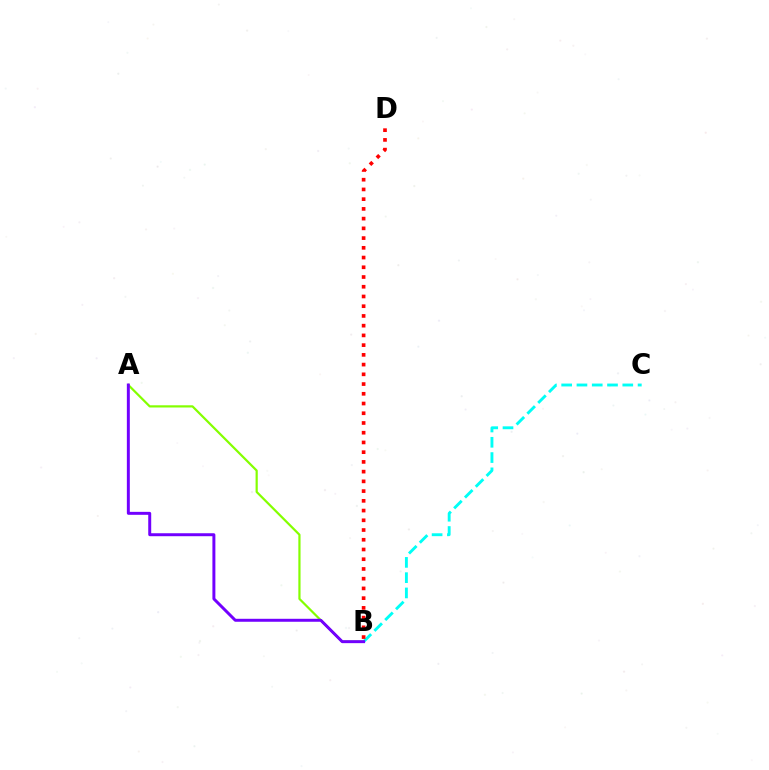{('A', 'B'): [{'color': '#84ff00', 'line_style': 'solid', 'thickness': 1.59}, {'color': '#7200ff', 'line_style': 'solid', 'thickness': 2.14}], ('B', 'C'): [{'color': '#00fff6', 'line_style': 'dashed', 'thickness': 2.08}], ('B', 'D'): [{'color': '#ff0000', 'line_style': 'dotted', 'thickness': 2.64}]}